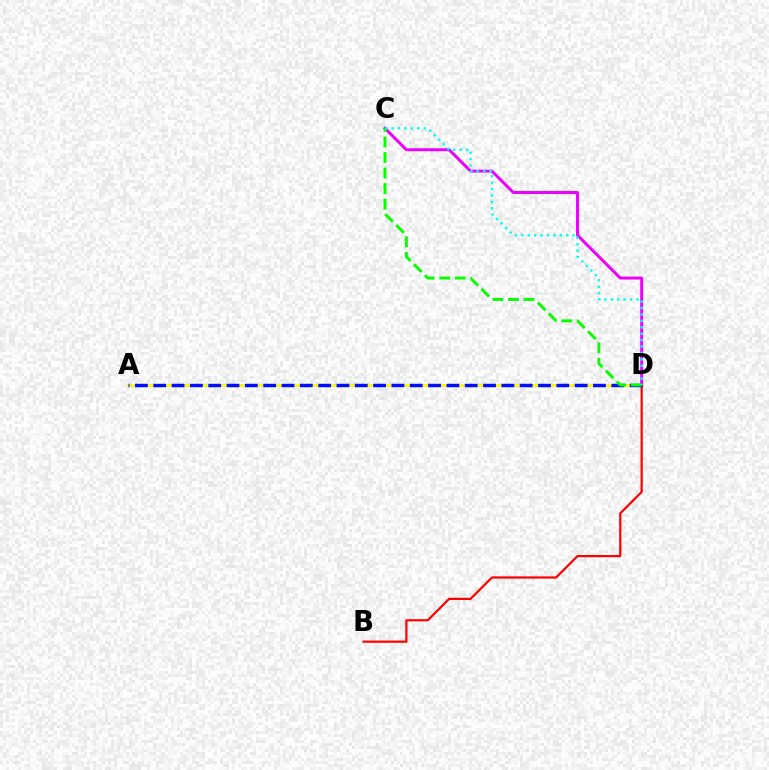{('A', 'D'): [{'color': '#fcf500', 'line_style': 'solid', 'thickness': 1.91}, {'color': '#0010ff', 'line_style': 'dashed', 'thickness': 2.49}], ('C', 'D'): [{'color': '#ee00ff', 'line_style': 'solid', 'thickness': 2.13}, {'color': '#08ff00', 'line_style': 'dashed', 'thickness': 2.11}, {'color': '#00fff6', 'line_style': 'dotted', 'thickness': 1.74}], ('B', 'D'): [{'color': '#ff0000', 'line_style': 'solid', 'thickness': 1.58}]}